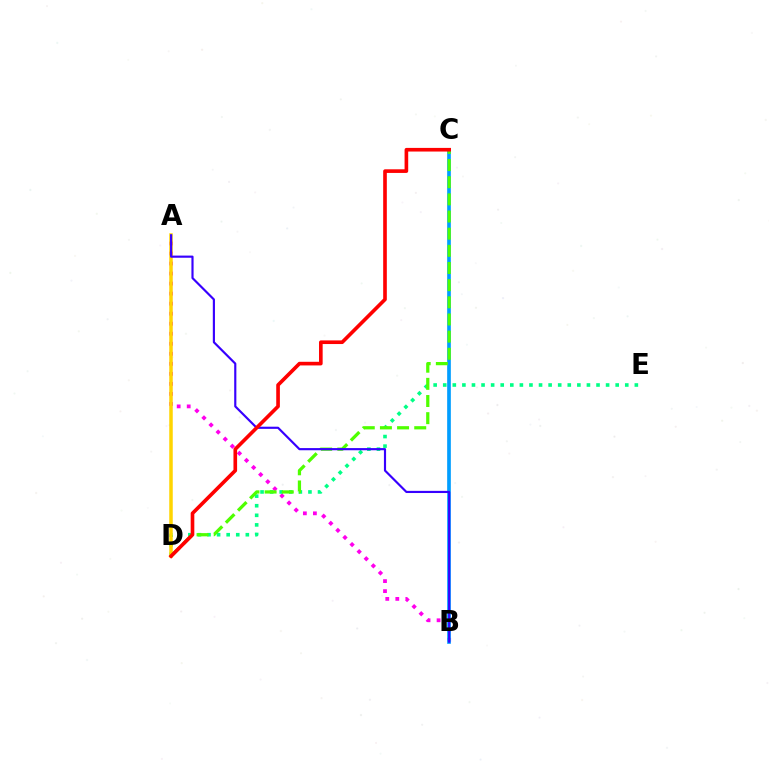{('A', 'B'): [{'color': '#ff00ed', 'line_style': 'dotted', 'thickness': 2.72}, {'color': '#3700ff', 'line_style': 'solid', 'thickness': 1.55}], ('B', 'C'): [{'color': '#009eff', 'line_style': 'solid', 'thickness': 2.65}], ('D', 'E'): [{'color': '#00ff86', 'line_style': 'dotted', 'thickness': 2.6}], ('A', 'D'): [{'color': '#ffd500', 'line_style': 'solid', 'thickness': 2.52}], ('C', 'D'): [{'color': '#4fff00', 'line_style': 'dashed', 'thickness': 2.33}, {'color': '#ff0000', 'line_style': 'solid', 'thickness': 2.62}]}